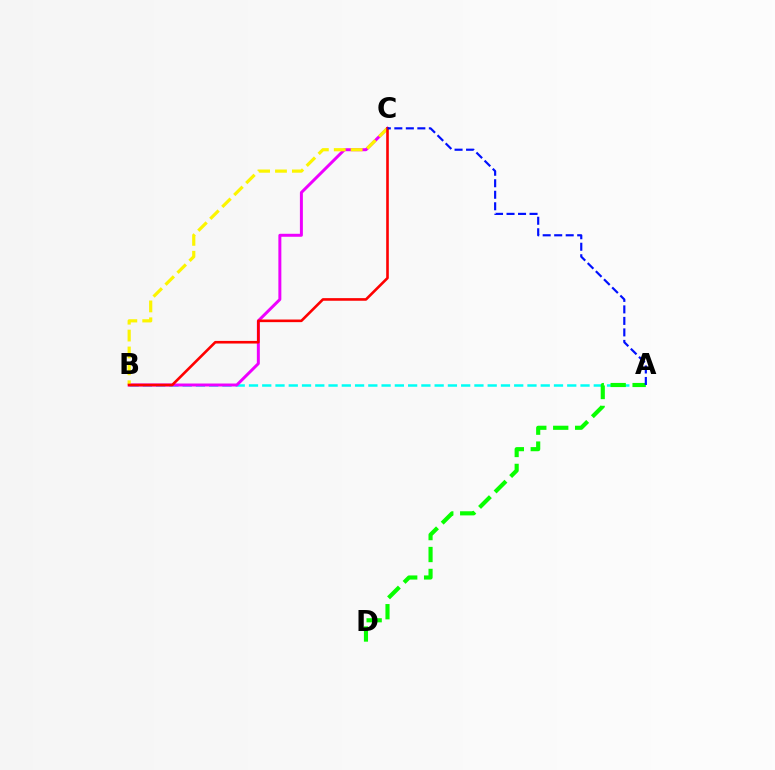{('A', 'B'): [{'color': '#00fff6', 'line_style': 'dashed', 'thickness': 1.8}], ('B', 'C'): [{'color': '#ee00ff', 'line_style': 'solid', 'thickness': 2.14}, {'color': '#fcf500', 'line_style': 'dashed', 'thickness': 2.3}, {'color': '#ff0000', 'line_style': 'solid', 'thickness': 1.88}], ('A', 'D'): [{'color': '#08ff00', 'line_style': 'dashed', 'thickness': 2.98}], ('A', 'C'): [{'color': '#0010ff', 'line_style': 'dashed', 'thickness': 1.56}]}